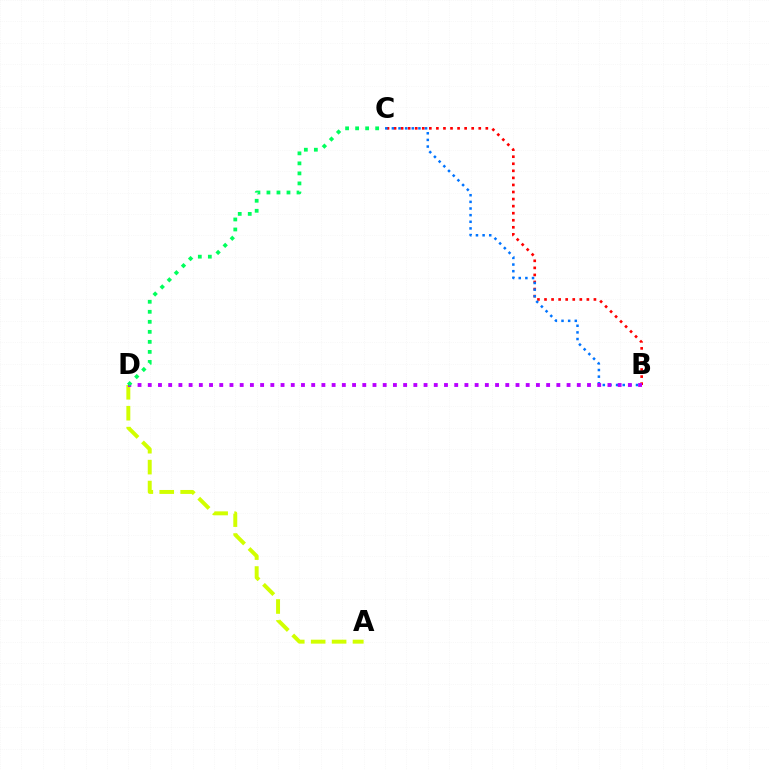{('B', 'C'): [{'color': '#ff0000', 'line_style': 'dotted', 'thickness': 1.92}, {'color': '#0074ff', 'line_style': 'dotted', 'thickness': 1.8}], ('A', 'D'): [{'color': '#d1ff00', 'line_style': 'dashed', 'thickness': 2.84}], ('B', 'D'): [{'color': '#b900ff', 'line_style': 'dotted', 'thickness': 2.78}], ('C', 'D'): [{'color': '#00ff5c', 'line_style': 'dotted', 'thickness': 2.72}]}